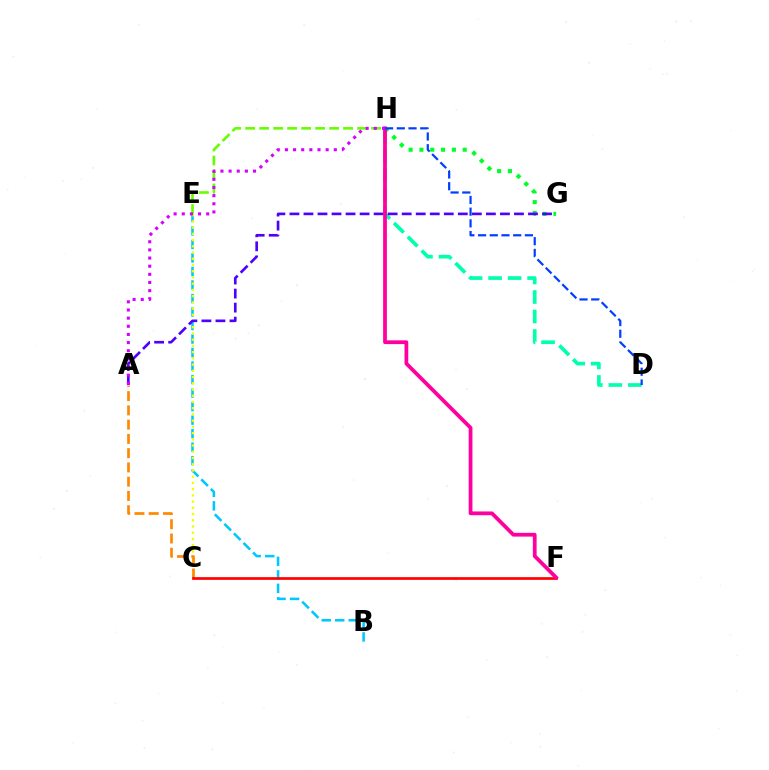{('E', 'H'): [{'color': '#66ff00', 'line_style': 'dashed', 'thickness': 1.9}], ('D', 'H'): [{'color': '#00ffaf', 'line_style': 'dashed', 'thickness': 2.65}, {'color': '#003fff', 'line_style': 'dashed', 'thickness': 1.59}], ('B', 'E'): [{'color': '#00c7ff', 'line_style': 'dashed', 'thickness': 1.84}], ('C', 'E'): [{'color': '#eeff00', 'line_style': 'dotted', 'thickness': 1.69}], ('A', 'C'): [{'color': '#ff8800', 'line_style': 'dashed', 'thickness': 1.94}], ('G', 'H'): [{'color': '#00ff27', 'line_style': 'dotted', 'thickness': 2.94}], ('C', 'F'): [{'color': '#ff0000', 'line_style': 'solid', 'thickness': 1.94}], ('A', 'G'): [{'color': '#4f00ff', 'line_style': 'dashed', 'thickness': 1.91}], ('F', 'H'): [{'color': '#ff00a0', 'line_style': 'solid', 'thickness': 2.71}], ('A', 'H'): [{'color': '#d600ff', 'line_style': 'dotted', 'thickness': 2.21}]}